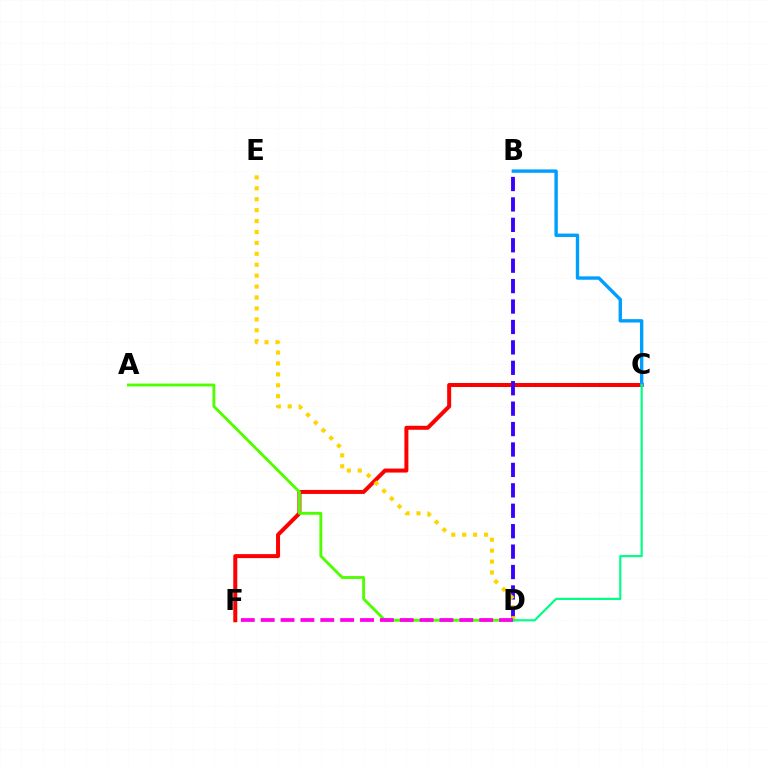{('C', 'F'): [{'color': '#ff0000', 'line_style': 'solid', 'thickness': 2.88}], ('B', 'D'): [{'color': '#3700ff', 'line_style': 'dashed', 'thickness': 2.77}], ('D', 'E'): [{'color': '#ffd500', 'line_style': 'dotted', 'thickness': 2.97}], ('B', 'C'): [{'color': '#009eff', 'line_style': 'solid', 'thickness': 2.44}], ('A', 'D'): [{'color': '#4fff00', 'line_style': 'solid', 'thickness': 2.07}], ('C', 'D'): [{'color': '#00ff86', 'line_style': 'solid', 'thickness': 1.57}], ('D', 'F'): [{'color': '#ff00ed', 'line_style': 'dashed', 'thickness': 2.7}]}